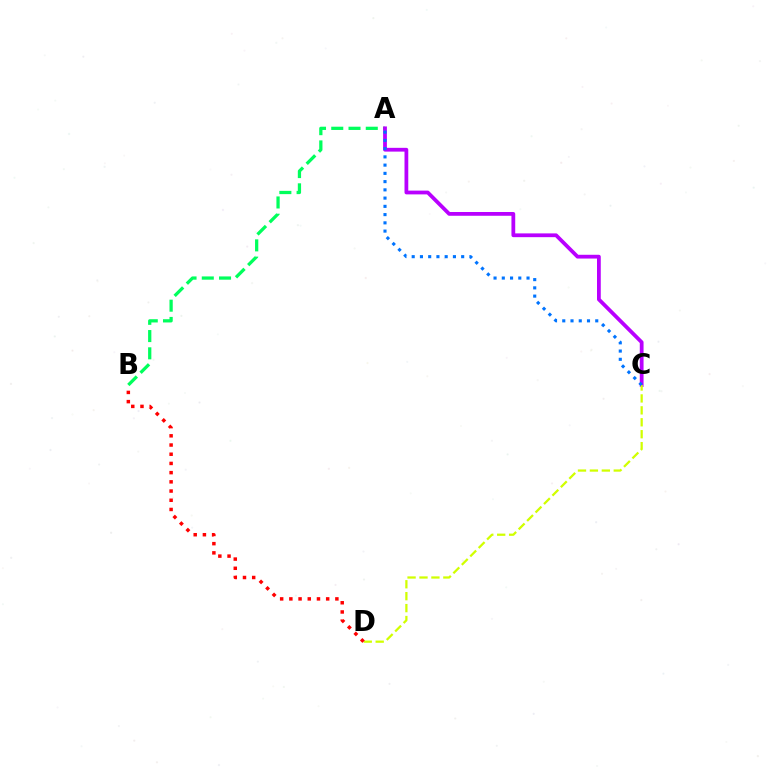{('A', 'B'): [{'color': '#00ff5c', 'line_style': 'dashed', 'thickness': 2.34}], ('A', 'C'): [{'color': '#b900ff', 'line_style': 'solid', 'thickness': 2.72}, {'color': '#0074ff', 'line_style': 'dotted', 'thickness': 2.24}], ('C', 'D'): [{'color': '#d1ff00', 'line_style': 'dashed', 'thickness': 1.62}], ('B', 'D'): [{'color': '#ff0000', 'line_style': 'dotted', 'thickness': 2.5}]}